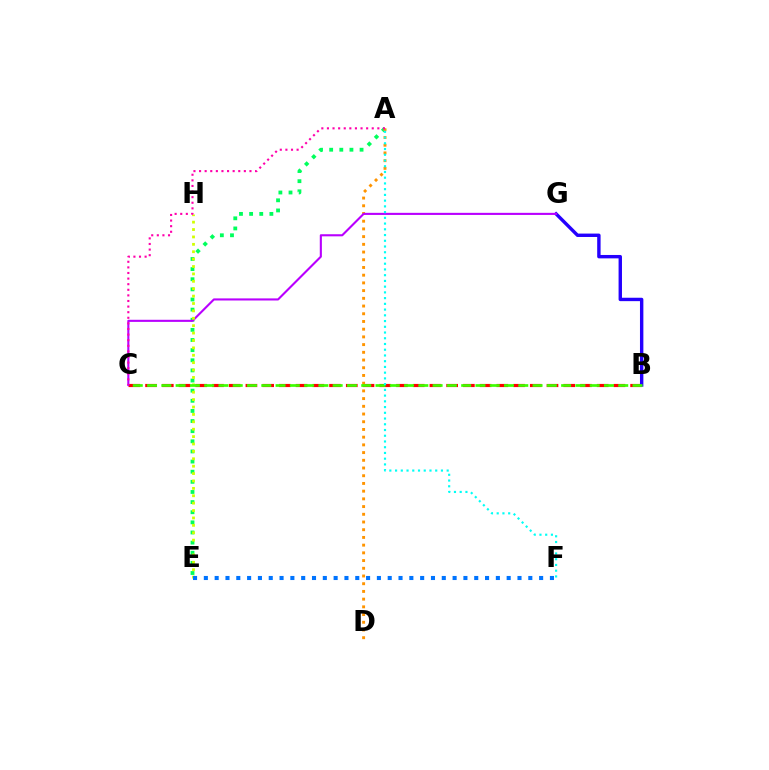{('A', 'E'): [{'color': '#00ff5c', 'line_style': 'dotted', 'thickness': 2.75}], ('B', 'C'): [{'color': '#ff0000', 'line_style': 'dashed', 'thickness': 2.27}, {'color': '#3dff00', 'line_style': 'dashed', 'thickness': 1.94}], ('B', 'G'): [{'color': '#2500ff', 'line_style': 'solid', 'thickness': 2.45}], ('A', 'D'): [{'color': '#ff9400', 'line_style': 'dotted', 'thickness': 2.1}], ('C', 'G'): [{'color': '#b900ff', 'line_style': 'solid', 'thickness': 1.51}], ('E', 'H'): [{'color': '#d1ff00', 'line_style': 'dotted', 'thickness': 2.01}], ('A', 'C'): [{'color': '#ff00ac', 'line_style': 'dotted', 'thickness': 1.52}], ('E', 'F'): [{'color': '#0074ff', 'line_style': 'dotted', 'thickness': 2.94}], ('A', 'F'): [{'color': '#00fff6', 'line_style': 'dotted', 'thickness': 1.56}]}